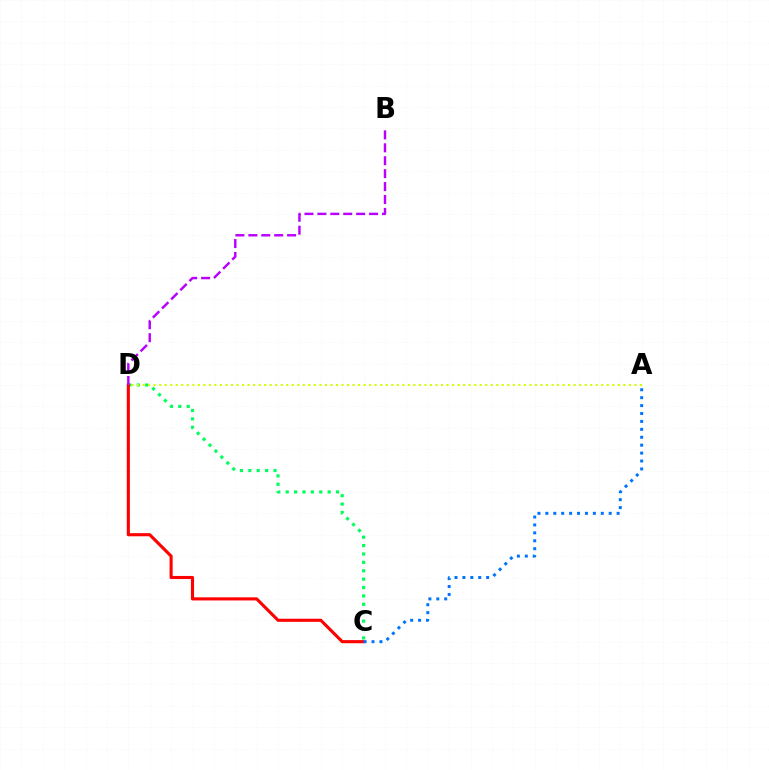{('C', 'D'): [{'color': '#00ff5c', 'line_style': 'dotted', 'thickness': 2.28}, {'color': '#ff0000', 'line_style': 'solid', 'thickness': 2.24}], ('B', 'D'): [{'color': '#b900ff', 'line_style': 'dashed', 'thickness': 1.75}], ('A', 'C'): [{'color': '#0074ff', 'line_style': 'dotted', 'thickness': 2.15}], ('A', 'D'): [{'color': '#d1ff00', 'line_style': 'dotted', 'thickness': 1.5}]}